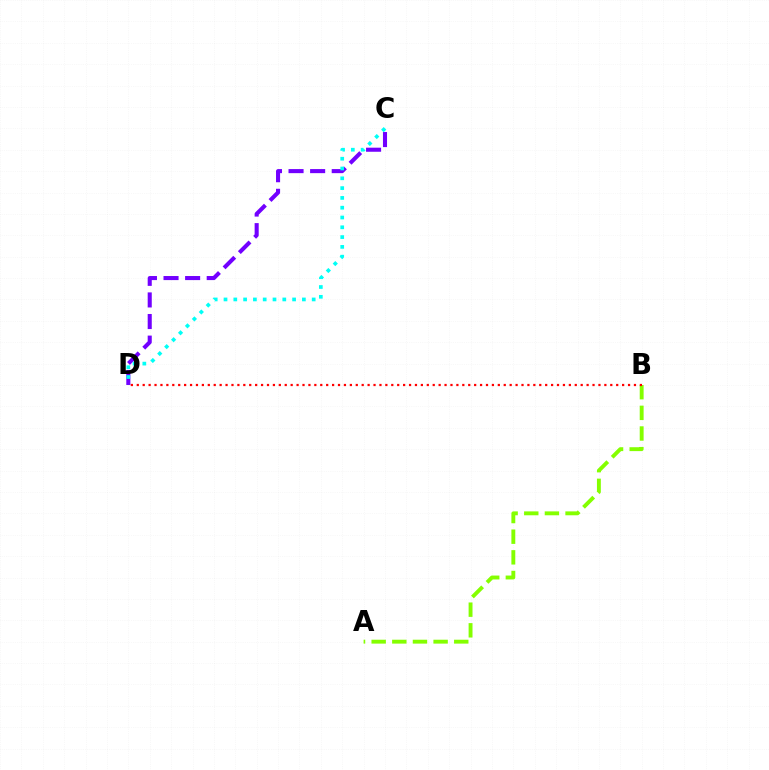{('C', 'D'): [{'color': '#7200ff', 'line_style': 'dashed', 'thickness': 2.93}, {'color': '#00fff6', 'line_style': 'dotted', 'thickness': 2.66}], ('A', 'B'): [{'color': '#84ff00', 'line_style': 'dashed', 'thickness': 2.8}], ('B', 'D'): [{'color': '#ff0000', 'line_style': 'dotted', 'thickness': 1.61}]}